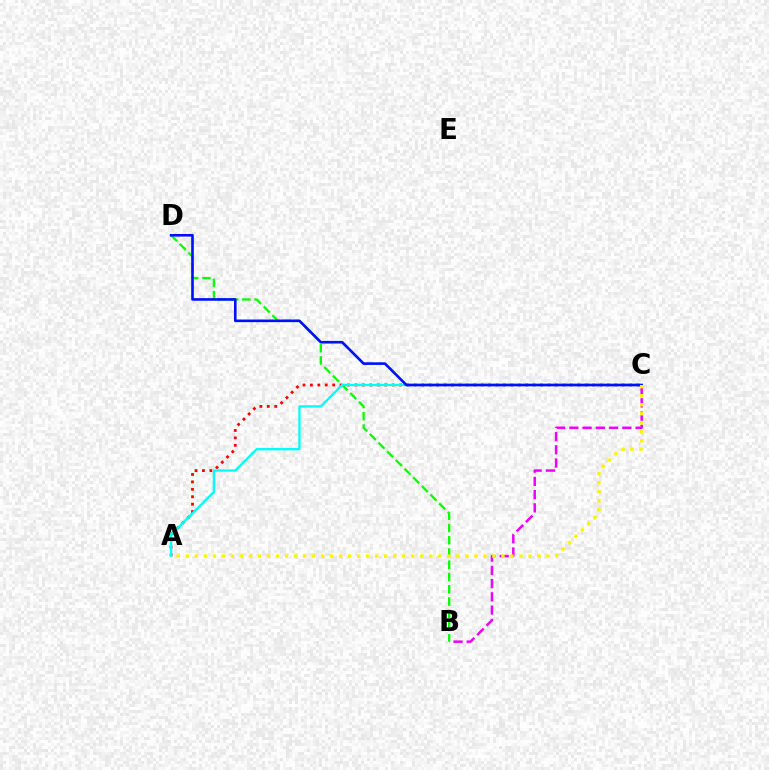{('A', 'C'): [{'color': '#ff0000', 'line_style': 'dotted', 'thickness': 2.02}, {'color': '#00fff6', 'line_style': 'solid', 'thickness': 1.67}, {'color': '#fcf500', 'line_style': 'dotted', 'thickness': 2.45}], ('B', 'D'): [{'color': '#08ff00', 'line_style': 'dashed', 'thickness': 1.67}], ('B', 'C'): [{'color': '#ee00ff', 'line_style': 'dashed', 'thickness': 1.8}], ('C', 'D'): [{'color': '#0010ff', 'line_style': 'solid', 'thickness': 1.89}]}